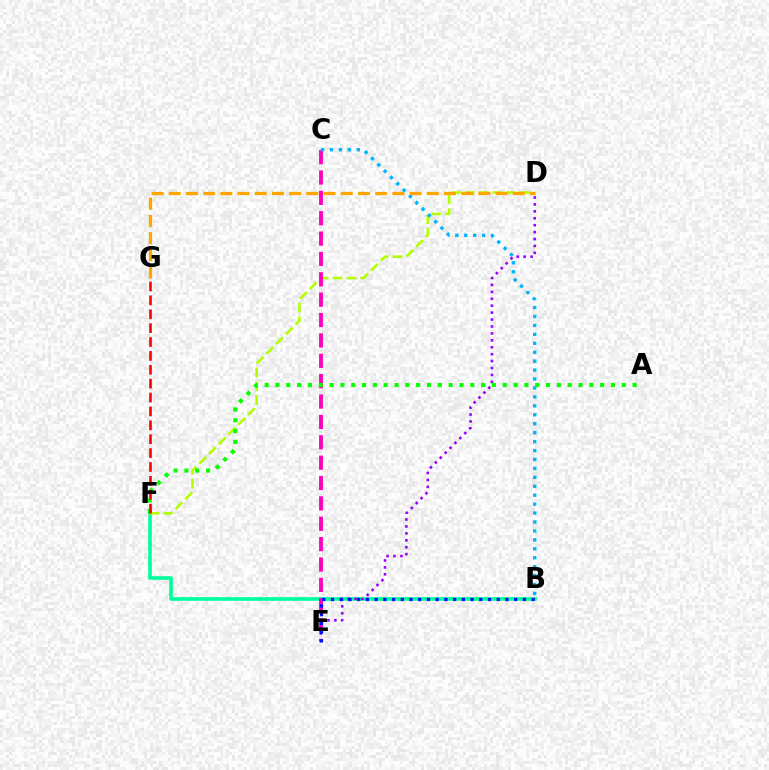{('B', 'F'): [{'color': '#00ff9d', 'line_style': 'solid', 'thickness': 2.6}], ('D', 'E'): [{'color': '#9b00ff', 'line_style': 'dotted', 'thickness': 1.88}], ('D', 'F'): [{'color': '#b3ff00', 'line_style': 'dashed', 'thickness': 1.87}], ('C', 'E'): [{'color': '#ff00bd', 'line_style': 'dashed', 'thickness': 2.77}], ('B', 'C'): [{'color': '#00b5ff', 'line_style': 'dotted', 'thickness': 2.43}], ('D', 'G'): [{'color': '#ffa500', 'line_style': 'dashed', 'thickness': 2.34}], ('A', 'F'): [{'color': '#08ff00', 'line_style': 'dotted', 'thickness': 2.94}], ('F', 'G'): [{'color': '#ff0000', 'line_style': 'dashed', 'thickness': 1.89}], ('B', 'E'): [{'color': '#0010ff', 'line_style': 'dotted', 'thickness': 2.37}]}